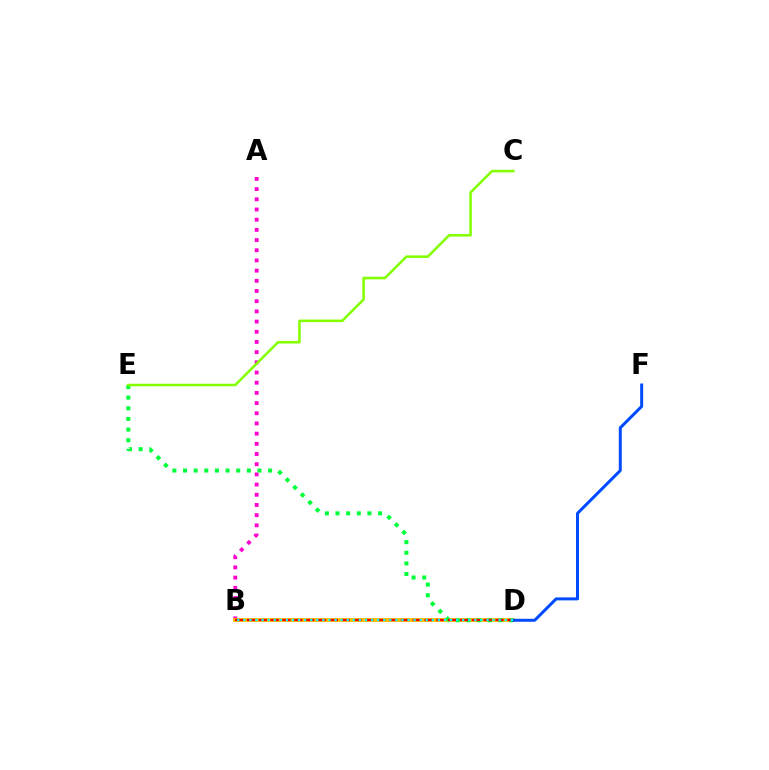{('A', 'B'): [{'color': '#ff00cf', 'line_style': 'dotted', 'thickness': 2.77}], ('B', 'D'): [{'color': '#7200ff', 'line_style': 'dashed', 'thickness': 1.51}, {'color': '#ffbd00', 'line_style': 'solid', 'thickness': 2.78}, {'color': '#ff0000', 'line_style': 'dashed', 'thickness': 1.61}, {'color': '#00fff6', 'line_style': 'dotted', 'thickness': 1.65}], ('D', 'E'): [{'color': '#00ff39', 'line_style': 'dotted', 'thickness': 2.89}], ('D', 'F'): [{'color': '#004bff', 'line_style': 'solid', 'thickness': 2.16}], ('C', 'E'): [{'color': '#84ff00', 'line_style': 'solid', 'thickness': 1.84}]}